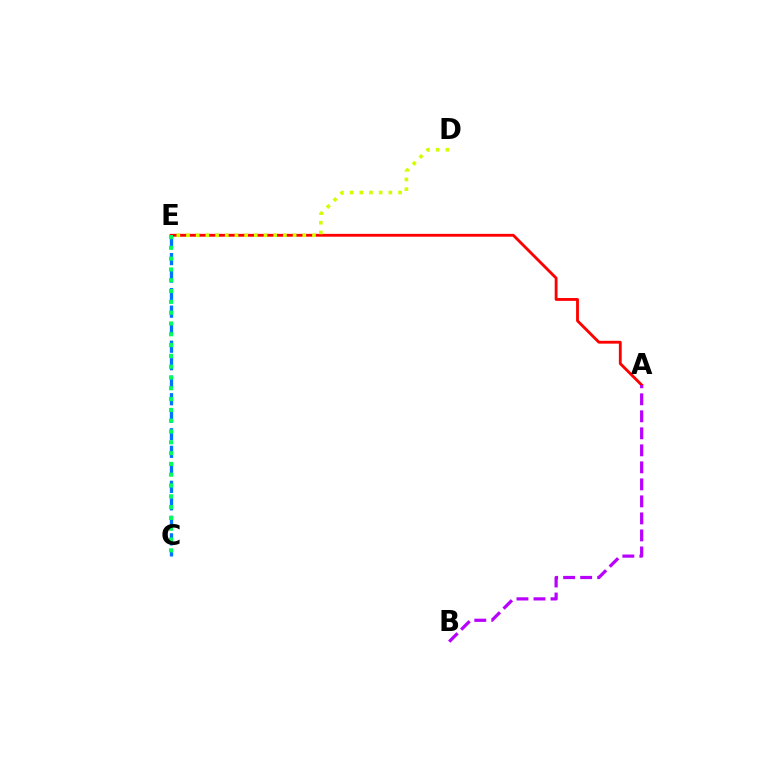{('A', 'E'): [{'color': '#ff0000', 'line_style': 'solid', 'thickness': 2.04}], ('C', 'E'): [{'color': '#0074ff', 'line_style': 'dashed', 'thickness': 2.38}, {'color': '#00ff5c', 'line_style': 'dotted', 'thickness': 2.94}], ('D', 'E'): [{'color': '#d1ff00', 'line_style': 'dotted', 'thickness': 2.63}], ('A', 'B'): [{'color': '#b900ff', 'line_style': 'dashed', 'thickness': 2.31}]}